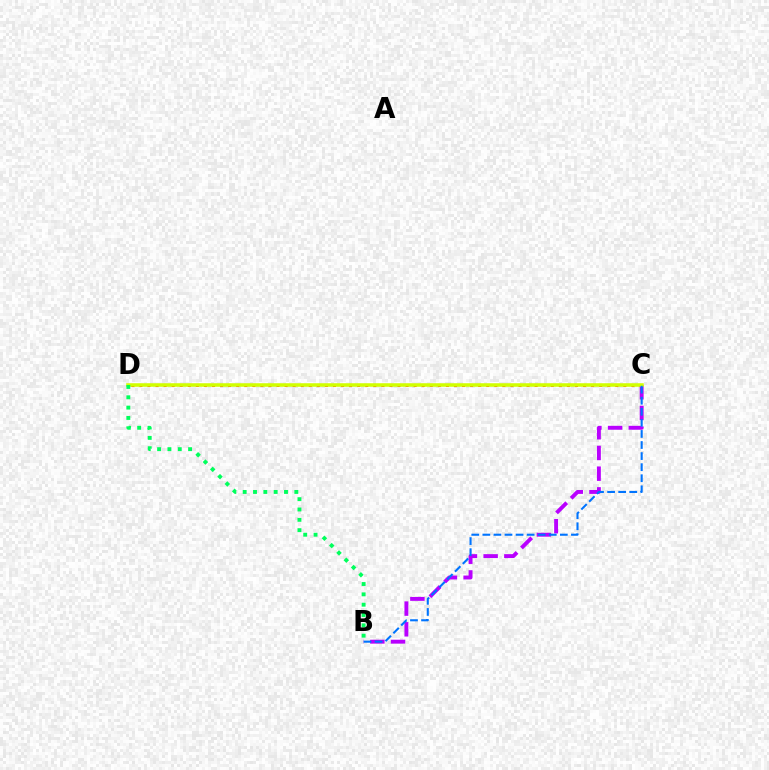{('C', 'D'): [{'color': '#ff0000', 'line_style': 'dotted', 'thickness': 2.19}, {'color': '#d1ff00', 'line_style': 'solid', 'thickness': 2.55}], ('B', 'C'): [{'color': '#b900ff', 'line_style': 'dashed', 'thickness': 2.81}, {'color': '#0074ff', 'line_style': 'dashed', 'thickness': 1.5}], ('B', 'D'): [{'color': '#00ff5c', 'line_style': 'dotted', 'thickness': 2.81}]}